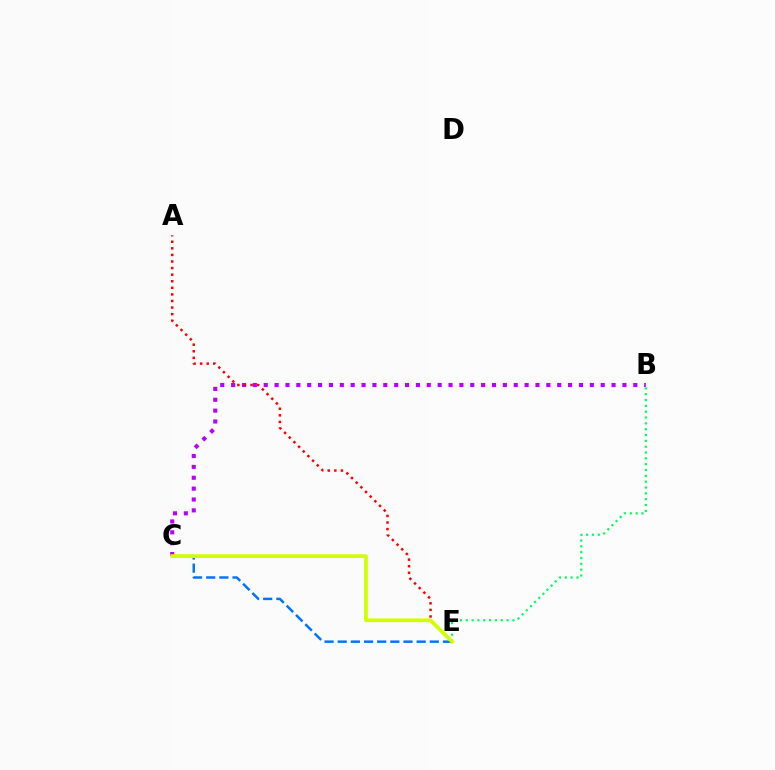{('B', 'C'): [{'color': '#b900ff', 'line_style': 'dotted', 'thickness': 2.95}], ('C', 'E'): [{'color': '#0074ff', 'line_style': 'dashed', 'thickness': 1.79}, {'color': '#d1ff00', 'line_style': 'solid', 'thickness': 2.68}], ('B', 'E'): [{'color': '#00ff5c', 'line_style': 'dotted', 'thickness': 1.58}], ('A', 'E'): [{'color': '#ff0000', 'line_style': 'dotted', 'thickness': 1.79}]}